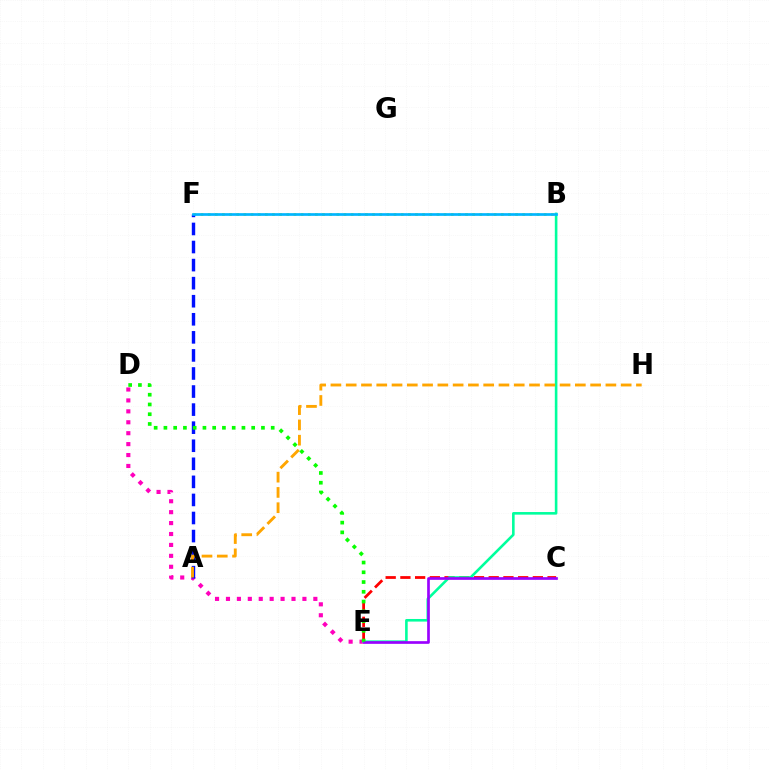{('D', 'E'): [{'color': '#ff00bd', 'line_style': 'dotted', 'thickness': 2.97}, {'color': '#08ff00', 'line_style': 'dotted', 'thickness': 2.65}], ('B', 'F'): [{'color': '#b3ff00', 'line_style': 'dotted', 'thickness': 1.94}, {'color': '#00b5ff', 'line_style': 'solid', 'thickness': 1.94}], ('A', 'F'): [{'color': '#0010ff', 'line_style': 'dashed', 'thickness': 2.45}], ('C', 'E'): [{'color': '#ff0000', 'line_style': 'dashed', 'thickness': 2.0}, {'color': '#9b00ff', 'line_style': 'solid', 'thickness': 1.93}], ('B', 'E'): [{'color': '#00ff9d', 'line_style': 'solid', 'thickness': 1.87}], ('A', 'H'): [{'color': '#ffa500', 'line_style': 'dashed', 'thickness': 2.08}]}